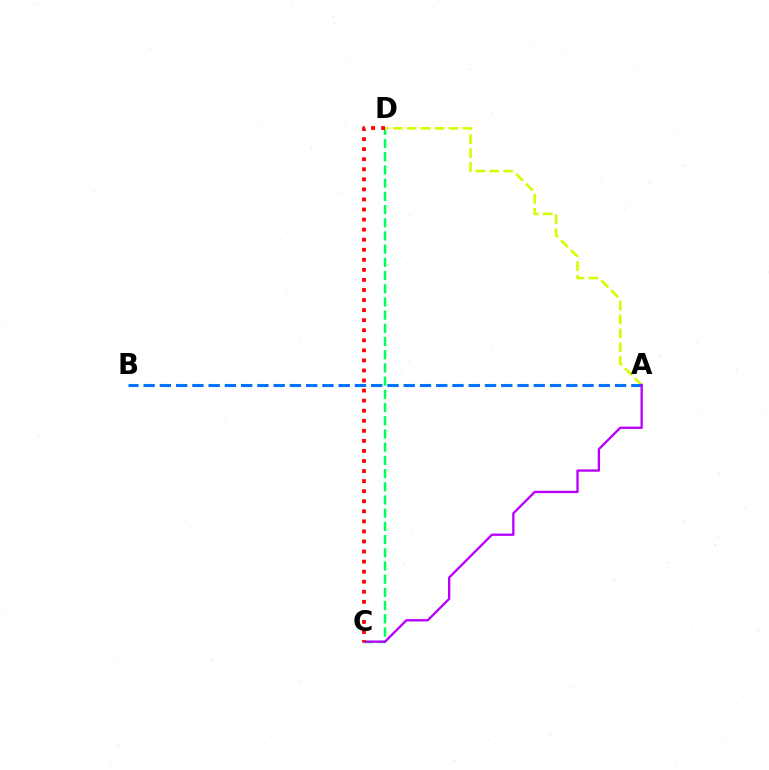{('C', 'D'): [{'color': '#00ff5c', 'line_style': 'dashed', 'thickness': 1.79}, {'color': '#ff0000', 'line_style': 'dotted', 'thickness': 2.73}], ('A', 'D'): [{'color': '#d1ff00', 'line_style': 'dashed', 'thickness': 1.89}], ('A', 'B'): [{'color': '#0074ff', 'line_style': 'dashed', 'thickness': 2.21}], ('A', 'C'): [{'color': '#b900ff', 'line_style': 'solid', 'thickness': 1.67}]}